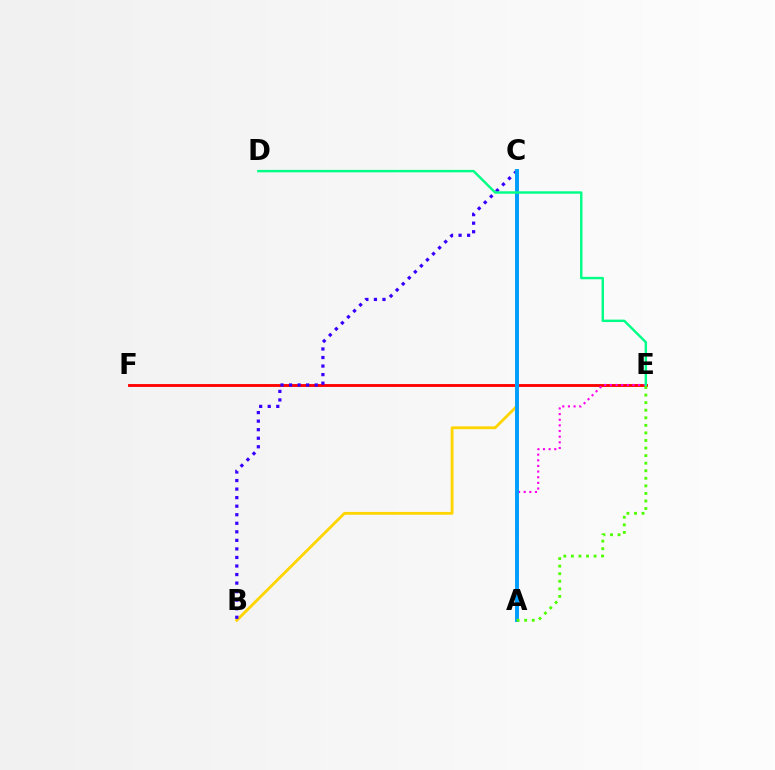{('E', 'F'): [{'color': '#ff0000', 'line_style': 'solid', 'thickness': 2.06}], ('B', 'C'): [{'color': '#ffd500', 'line_style': 'solid', 'thickness': 2.04}, {'color': '#3700ff', 'line_style': 'dotted', 'thickness': 2.32}], ('A', 'E'): [{'color': '#ff00ed', 'line_style': 'dotted', 'thickness': 1.53}, {'color': '#4fff00', 'line_style': 'dotted', 'thickness': 2.05}], ('A', 'C'): [{'color': '#009eff', 'line_style': 'solid', 'thickness': 2.82}], ('D', 'E'): [{'color': '#00ff86', 'line_style': 'solid', 'thickness': 1.74}]}